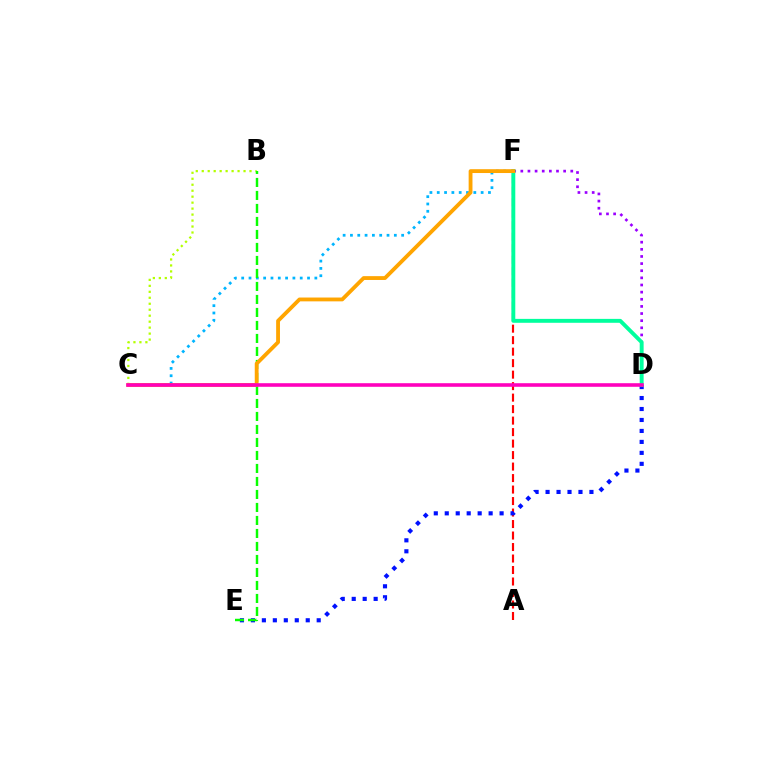{('A', 'F'): [{'color': '#ff0000', 'line_style': 'dashed', 'thickness': 1.56}], ('B', 'C'): [{'color': '#b3ff00', 'line_style': 'dotted', 'thickness': 1.62}], ('C', 'F'): [{'color': '#00b5ff', 'line_style': 'dotted', 'thickness': 1.99}, {'color': '#ffa500', 'line_style': 'solid', 'thickness': 2.75}], ('D', 'F'): [{'color': '#9b00ff', 'line_style': 'dotted', 'thickness': 1.94}, {'color': '#00ff9d', 'line_style': 'solid', 'thickness': 2.82}], ('D', 'E'): [{'color': '#0010ff', 'line_style': 'dotted', 'thickness': 2.98}], ('B', 'E'): [{'color': '#08ff00', 'line_style': 'dashed', 'thickness': 1.77}], ('C', 'D'): [{'color': '#ff00bd', 'line_style': 'solid', 'thickness': 2.58}]}